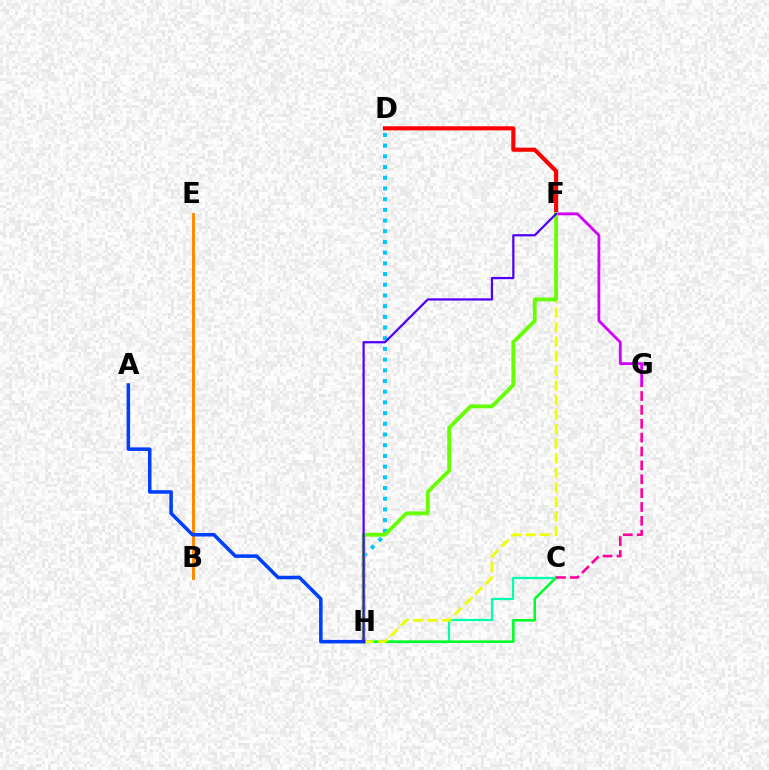{('B', 'E'): [{'color': '#ff8800', 'line_style': 'solid', 'thickness': 2.14}], ('C', 'H'): [{'color': '#00ffaf', 'line_style': 'solid', 'thickness': 1.63}, {'color': '#00ff27', 'line_style': 'solid', 'thickness': 1.86}], ('D', 'H'): [{'color': '#00c7ff', 'line_style': 'dotted', 'thickness': 2.91}], ('D', 'F'): [{'color': '#ff0000', 'line_style': 'solid', 'thickness': 2.94}], ('F', 'H'): [{'color': '#eeff00', 'line_style': 'dashed', 'thickness': 1.98}, {'color': '#66ff00', 'line_style': 'solid', 'thickness': 2.75}, {'color': '#4f00ff', 'line_style': 'solid', 'thickness': 1.61}], ('F', 'G'): [{'color': '#d600ff', 'line_style': 'solid', 'thickness': 2.02}], ('A', 'H'): [{'color': '#003fff', 'line_style': 'solid', 'thickness': 2.54}], ('C', 'G'): [{'color': '#ff00a0', 'line_style': 'dashed', 'thickness': 1.88}]}